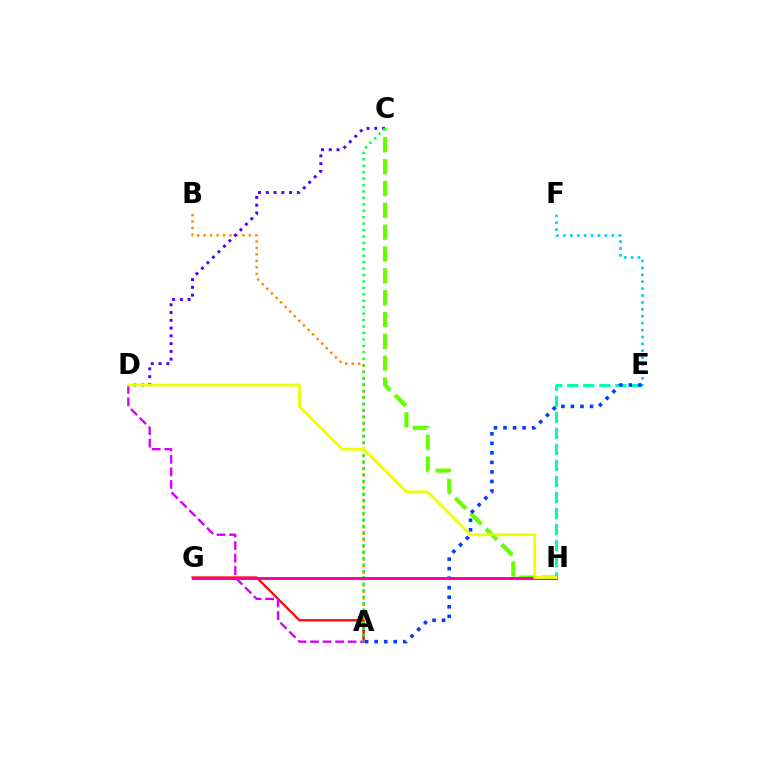{('A', 'B'): [{'color': '#ff8800', 'line_style': 'dotted', 'thickness': 1.76}], ('E', 'H'): [{'color': '#00ffaf', 'line_style': 'dashed', 'thickness': 2.18}], ('A', 'G'): [{'color': '#ff0000', 'line_style': 'solid', 'thickness': 1.61}], ('C', 'H'): [{'color': '#66ff00', 'line_style': 'dashed', 'thickness': 2.97}], ('C', 'D'): [{'color': '#4f00ff', 'line_style': 'dotted', 'thickness': 2.11}], ('E', 'F'): [{'color': '#00c7ff', 'line_style': 'dotted', 'thickness': 1.88}], ('A', 'D'): [{'color': '#d600ff', 'line_style': 'dashed', 'thickness': 1.7}], ('A', 'E'): [{'color': '#003fff', 'line_style': 'dotted', 'thickness': 2.59}], ('A', 'C'): [{'color': '#00ff27', 'line_style': 'dotted', 'thickness': 1.75}], ('G', 'H'): [{'color': '#ff00a0', 'line_style': 'solid', 'thickness': 2.13}], ('D', 'H'): [{'color': '#eeff00', 'line_style': 'solid', 'thickness': 2.04}]}